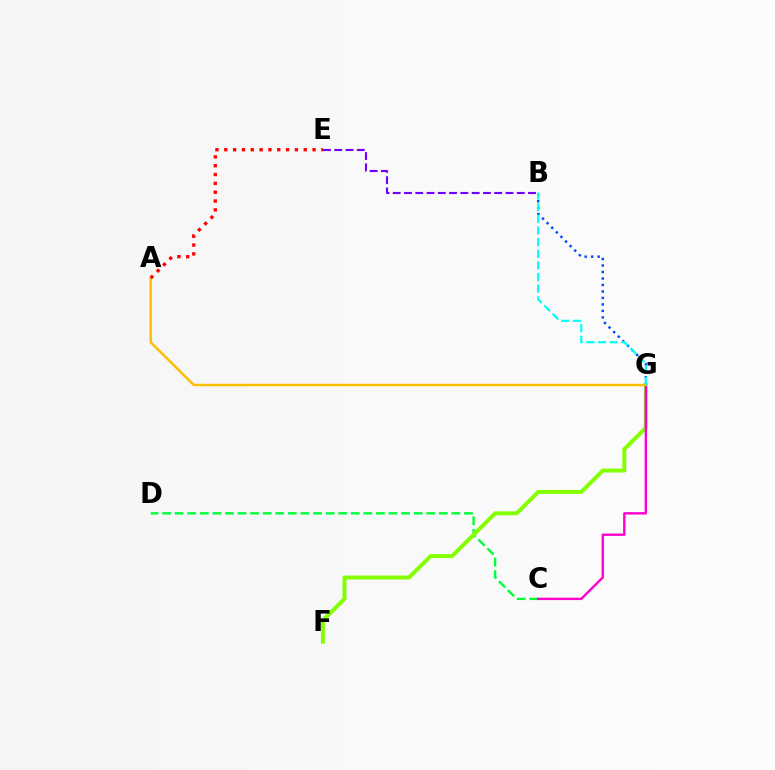{('C', 'D'): [{'color': '#00ff39', 'line_style': 'dashed', 'thickness': 1.71}], ('F', 'G'): [{'color': '#84ff00', 'line_style': 'solid', 'thickness': 2.84}], ('B', 'G'): [{'color': '#004bff', 'line_style': 'dotted', 'thickness': 1.76}, {'color': '#00fff6', 'line_style': 'dashed', 'thickness': 1.58}], ('C', 'G'): [{'color': '#ff00cf', 'line_style': 'solid', 'thickness': 1.71}], ('A', 'G'): [{'color': '#ffbd00', 'line_style': 'solid', 'thickness': 1.76}], ('A', 'E'): [{'color': '#ff0000', 'line_style': 'dotted', 'thickness': 2.4}], ('B', 'E'): [{'color': '#7200ff', 'line_style': 'dashed', 'thickness': 1.53}]}